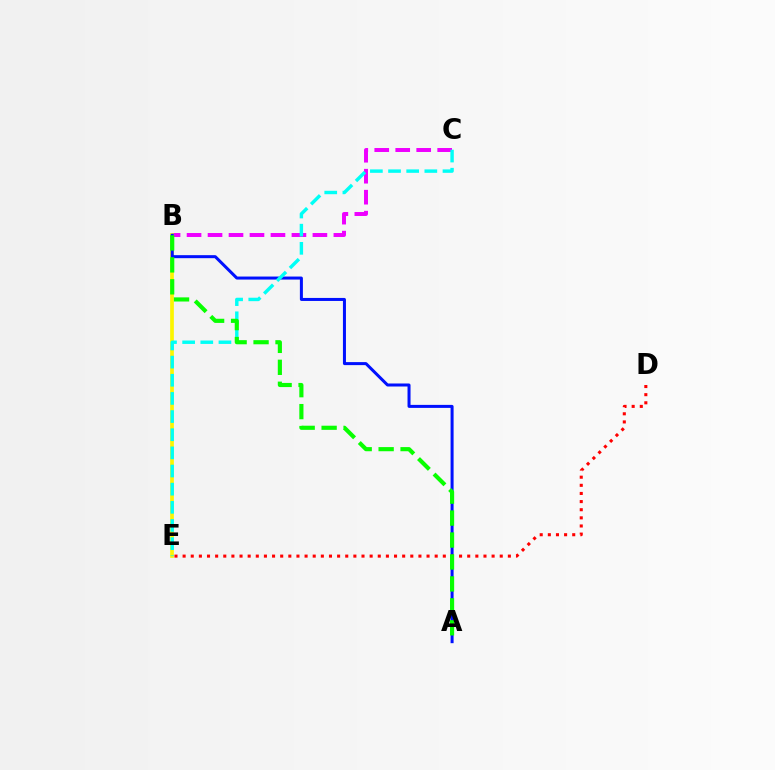{('B', 'C'): [{'color': '#ee00ff', 'line_style': 'dashed', 'thickness': 2.85}], ('B', 'E'): [{'color': '#fcf500', 'line_style': 'solid', 'thickness': 2.66}], ('A', 'B'): [{'color': '#0010ff', 'line_style': 'solid', 'thickness': 2.17}, {'color': '#08ff00', 'line_style': 'dashed', 'thickness': 2.98}], ('C', 'E'): [{'color': '#00fff6', 'line_style': 'dashed', 'thickness': 2.47}], ('D', 'E'): [{'color': '#ff0000', 'line_style': 'dotted', 'thickness': 2.21}]}